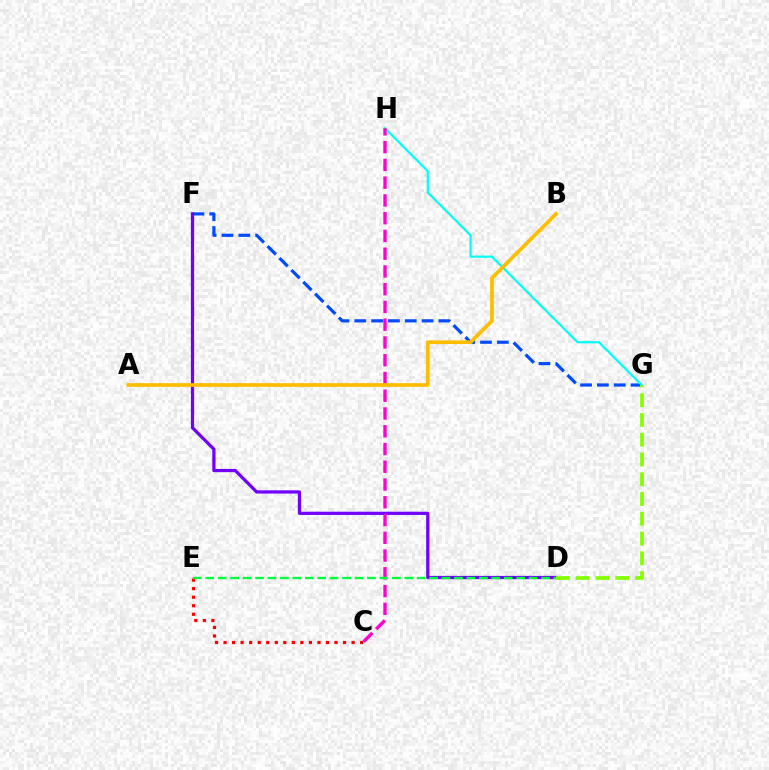{('F', 'G'): [{'color': '#004bff', 'line_style': 'dashed', 'thickness': 2.29}], ('D', 'F'): [{'color': '#7200ff', 'line_style': 'solid', 'thickness': 2.33}], ('C', 'E'): [{'color': '#ff0000', 'line_style': 'dotted', 'thickness': 2.32}], ('G', 'H'): [{'color': '#00fff6', 'line_style': 'solid', 'thickness': 1.58}], ('C', 'H'): [{'color': '#ff00cf', 'line_style': 'dashed', 'thickness': 2.41}], ('A', 'B'): [{'color': '#ffbd00', 'line_style': 'solid', 'thickness': 2.67}], ('D', 'G'): [{'color': '#84ff00', 'line_style': 'dashed', 'thickness': 2.68}], ('D', 'E'): [{'color': '#00ff39', 'line_style': 'dashed', 'thickness': 1.69}]}